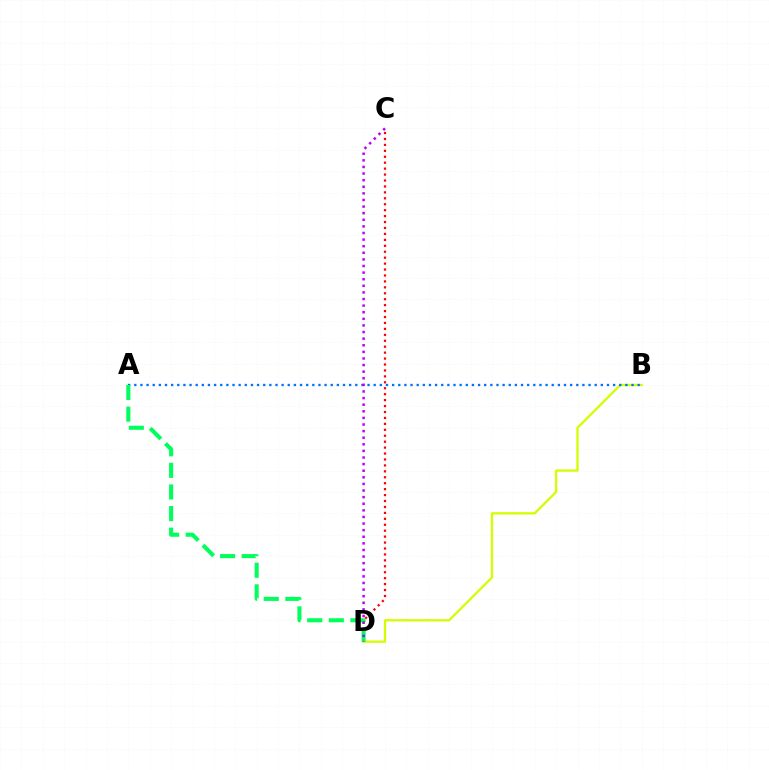{('C', 'D'): [{'color': '#ff0000', 'line_style': 'dotted', 'thickness': 1.61}, {'color': '#b900ff', 'line_style': 'dotted', 'thickness': 1.79}], ('B', 'D'): [{'color': '#d1ff00', 'line_style': 'solid', 'thickness': 1.66}], ('A', 'B'): [{'color': '#0074ff', 'line_style': 'dotted', 'thickness': 1.67}], ('A', 'D'): [{'color': '#00ff5c', 'line_style': 'dashed', 'thickness': 2.94}]}